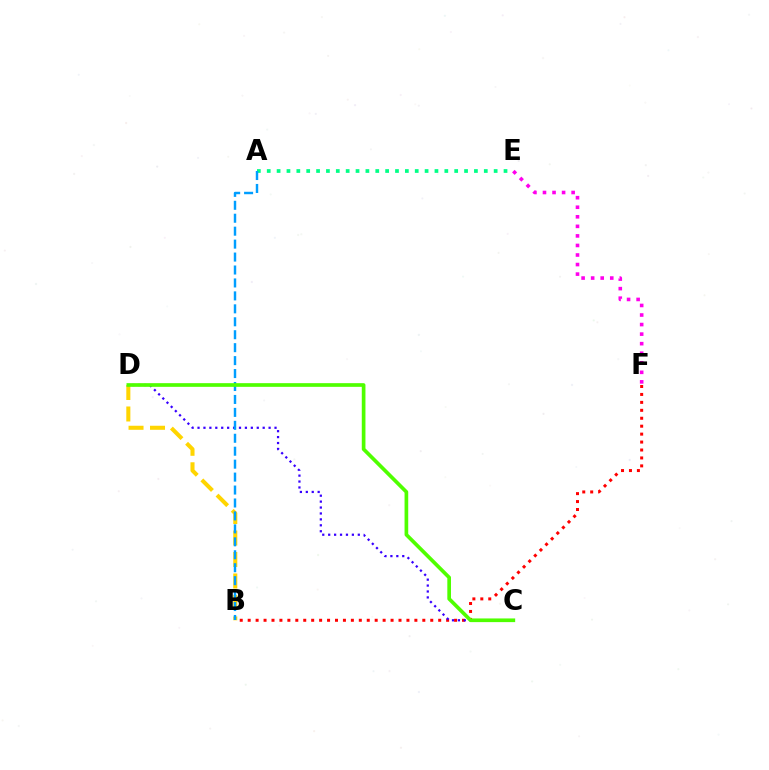{('B', 'F'): [{'color': '#ff0000', 'line_style': 'dotted', 'thickness': 2.16}], ('B', 'D'): [{'color': '#ffd500', 'line_style': 'dashed', 'thickness': 2.92}], ('C', 'D'): [{'color': '#3700ff', 'line_style': 'dotted', 'thickness': 1.61}, {'color': '#4fff00', 'line_style': 'solid', 'thickness': 2.65}], ('A', 'E'): [{'color': '#00ff86', 'line_style': 'dotted', 'thickness': 2.68}], ('A', 'B'): [{'color': '#009eff', 'line_style': 'dashed', 'thickness': 1.76}], ('E', 'F'): [{'color': '#ff00ed', 'line_style': 'dotted', 'thickness': 2.6}]}